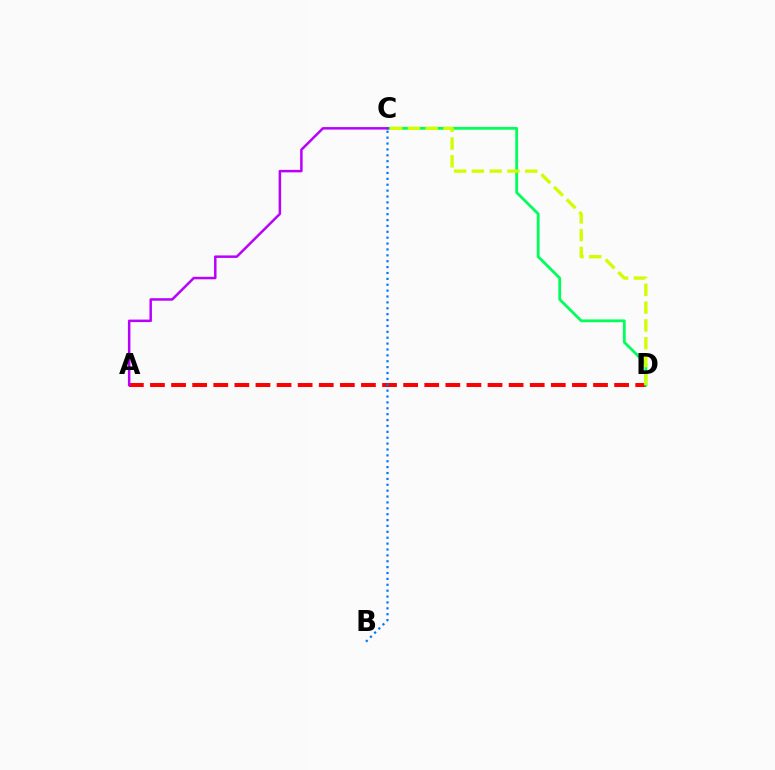{('A', 'D'): [{'color': '#ff0000', 'line_style': 'dashed', 'thickness': 2.87}], ('C', 'D'): [{'color': '#00ff5c', 'line_style': 'solid', 'thickness': 2.02}, {'color': '#d1ff00', 'line_style': 'dashed', 'thickness': 2.42}], ('A', 'C'): [{'color': '#b900ff', 'line_style': 'solid', 'thickness': 1.8}], ('B', 'C'): [{'color': '#0074ff', 'line_style': 'dotted', 'thickness': 1.6}]}